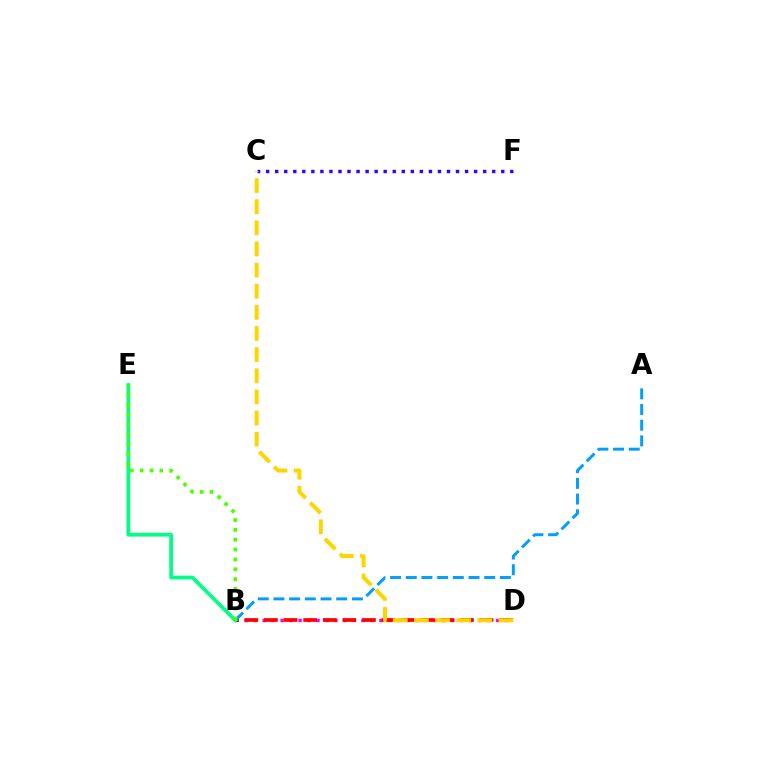{('B', 'D'): [{'color': '#ff00ed', 'line_style': 'dotted', 'thickness': 2.44}, {'color': '#ff0000', 'line_style': 'dashed', 'thickness': 2.66}], ('A', 'B'): [{'color': '#009eff', 'line_style': 'dashed', 'thickness': 2.13}], ('B', 'E'): [{'color': '#00ff86', 'line_style': 'solid', 'thickness': 2.69}, {'color': '#4fff00', 'line_style': 'dotted', 'thickness': 2.67}], ('C', 'F'): [{'color': '#3700ff', 'line_style': 'dotted', 'thickness': 2.46}], ('C', 'D'): [{'color': '#ffd500', 'line_style': 'dashed', 'thickness': 2.87}]}